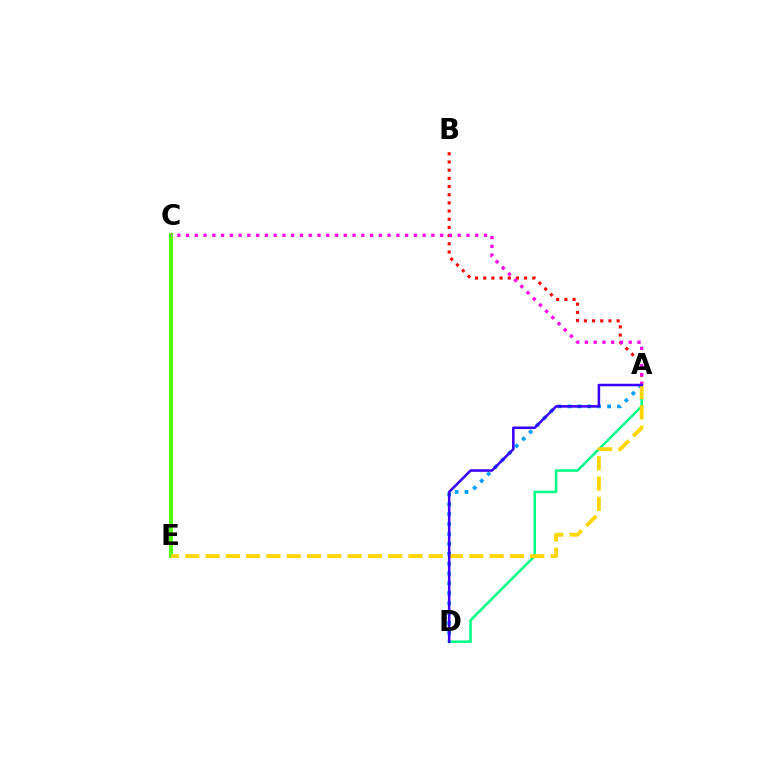{('C', 'E'): [{'color': '#4fff00', 'line_style': 'solid', 'thickness': 2.82}], ('A', 'D'): [{'color': '#009eff', 'line_style': 'dotted', 'thickness': 2.69}, {'color': '#00ff86', 'line_style': 'solid', 'thickness': 1.83}, {'color': '#3700ff', 'line_style': 'solid', 'thickness': 1.83}], ('A', 'B'): [{'color': '#ff0000', 'line_style': 'dotted', 'thickness': 2.22}], ('A', 'E'): [{'color': '#ffd500', 'line_style': 'dashed', 'thickness': 2.76}], ('A', 'C'): [{'color': '#ff00ed', 'line_style': 'dotted', 'thickness': 2.38}]}